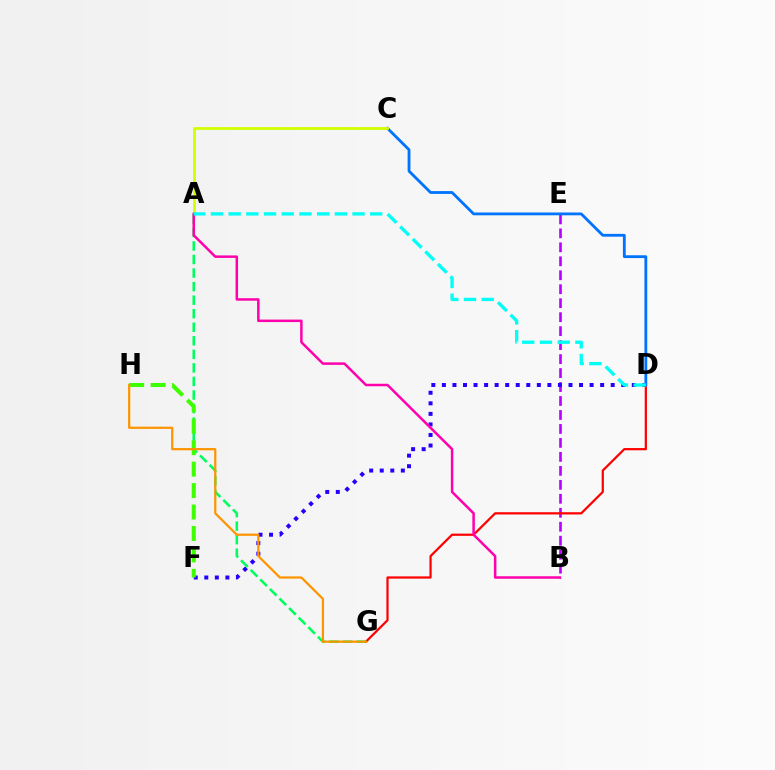{('B', 'E'): [{'color': '#b900ff', 'line_style': 'dashed', 'thickness': 1.9}], ('D', 'F'): [{'color': '#2500ff', 'line_style': 'dotted', 'thickness': 2.87}], ('A', 'G'): [{'color': '#00ff5c', 'line_style': 'dashed', 'thickness': 1.84}], ('F', 'H'): [{'color': '#3dff00', 'line_style': 'dashed', 'thickness': 2.91}], ('D', 'G'): [{'color': '#ff0000', 'line_style': 'solid', 'thickness': 1.61}], ('C', 'D'): [{'color': '#0074ff', 'line_style': 'solid', 'thickness': 2.03}], ('A', 'C'): [{'color': '#d1ff00', 'line_style': 'solid', 'thickness': 2.01}], ('A', 'B'): [{'color': '#ff00ac', 'line_style': 'solid', 'thickness': 1.8}], ('A', 'D'): [{'color': '#00fff6', 'line_style': 'dashed', 'thickness': 2.4}], ('G', 'H'): [{'color': '#ff9400', 'line_style': 'solid', 'thickness': 1.6}]}